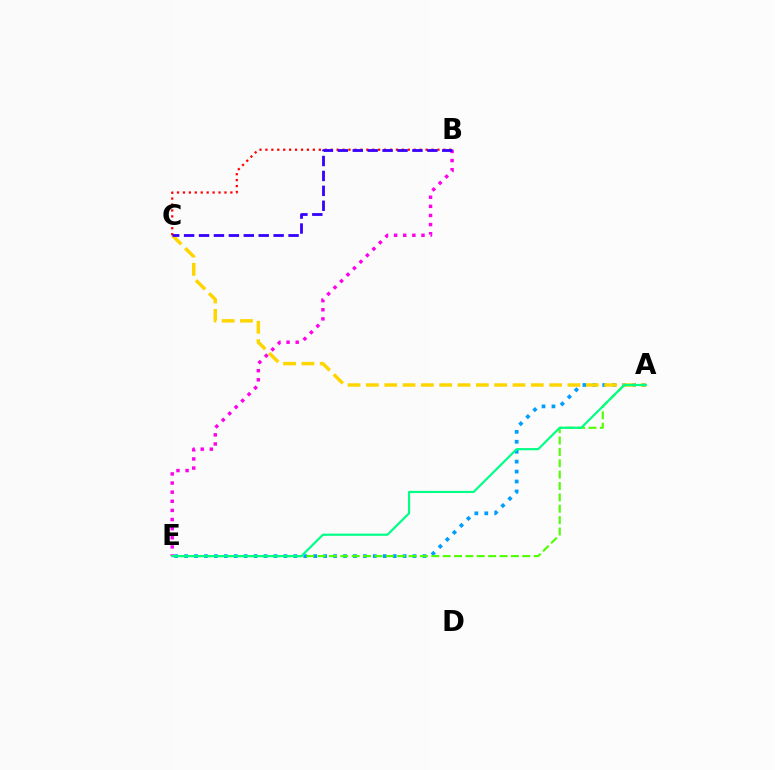{('A', 'E'): [{'color': '#009eff', 'line_style': 'dotted', 'thickness': 2.7}, {'color': '#4fff00', 'line_style': 'dashed', 'thickness': 1.54}, {'color': '#00ff86', 'line_style': 'solid', 'thickness': 1.57}], ('B', 'E'): [{'color': '#ff00ed', 'line_style': 'dotted', 'thickness': 2.48}], ('A', 'C'): [{'color': '#ffd500', 'line_style': 'dashed', 'thickness': 2.49}], ('B', 'C'): [{'color': '#ff0000', 'line_style': 'dotted', 'thickness': 1.61}, {'color': '#3700ff', 'line_style': 'dashed', 'thickness': 2.03}]}